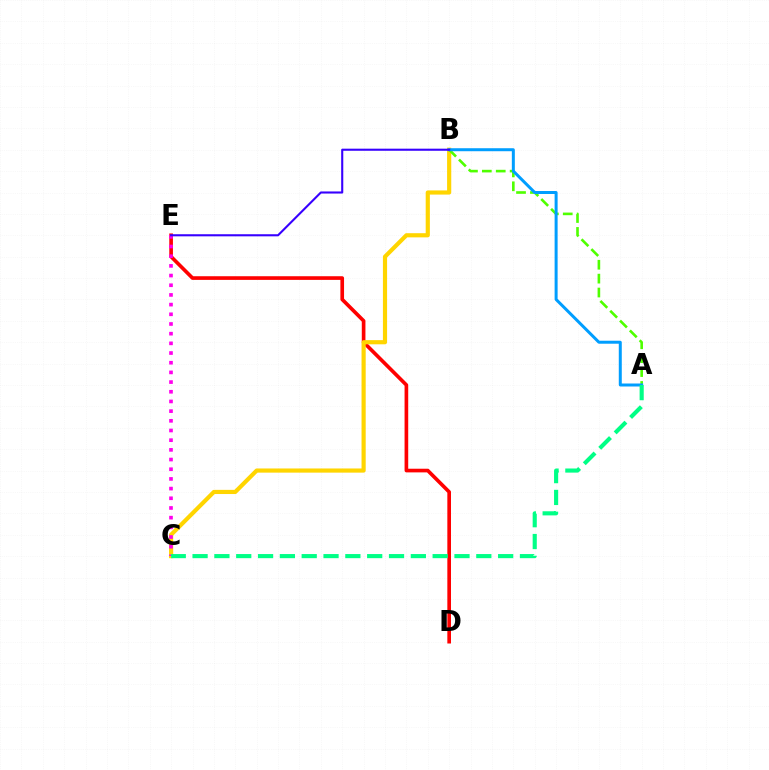{('D', 'E'): [{'color': '#ff0000', 'line_style': 'solid', 'thickness': 2.63}], ('B', 'C'): [{'color': '#ffd500', 'line_style': 'solid', 'thickness': 3.0}], ('A', 'B'): [{'color': '#4fff00', 'line_style': 'dashed', 'thickness': 1.89}, {'color': '#009eff', 'line_style': 'solid', 'thickness': 2.16}], ('C', 'E'): [{'color': '#ff00ed', 'line_style': 'dotted', 'thickness': 2.63}], ('B', 'E'): [{'color': '#3700ff', 'line_style': 'solid', 'thickness': 1.51}], ('A', 'C'): [{'color': '#00ff86', 'line_style': 'dashed', 'thickness': 2.97}]}